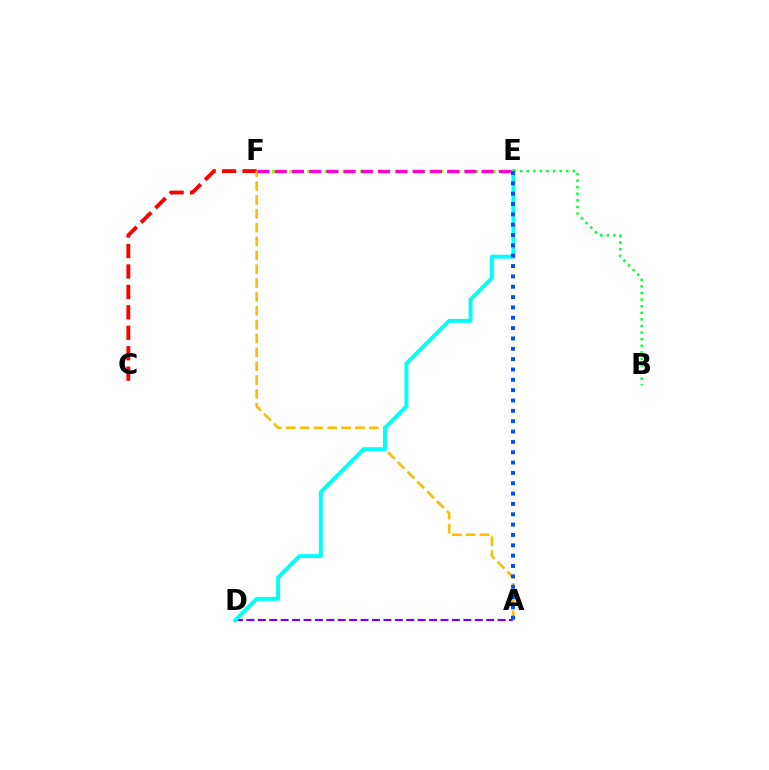{('C', 'F'): [{'color': '#ff0000', 'line_style': 'dashed', 'thickness': 2.78}], ('A', 'D'): [{'color': '#7200ff', 'line_style': 'dashed', 'thickness': 1.55}], ('A', 'F'): [{'color': '#ffbd00', 'line_style': 'dashed', 'thickness': 1.88}], ('E', 'F'): [{'color': '#84ff00', 'line_style': 'dashed', 'thickness': 2.4}, {'color': '#ff00cf', 'line_style': 'dashed', 'thickness': 2.34}], ('D', 'E'): [{'color': '#00fff6', 'line_style': 'solid', 'thickness': 2.83}], ('B', 'E'): [{'color': '#00ff39', 'line_style': 'dotted', 'thickness': 1.79}], ('A', 'E'): [{'color': '#004bff', 'line_style': 'dotted', 'thickness': 2.81}]}